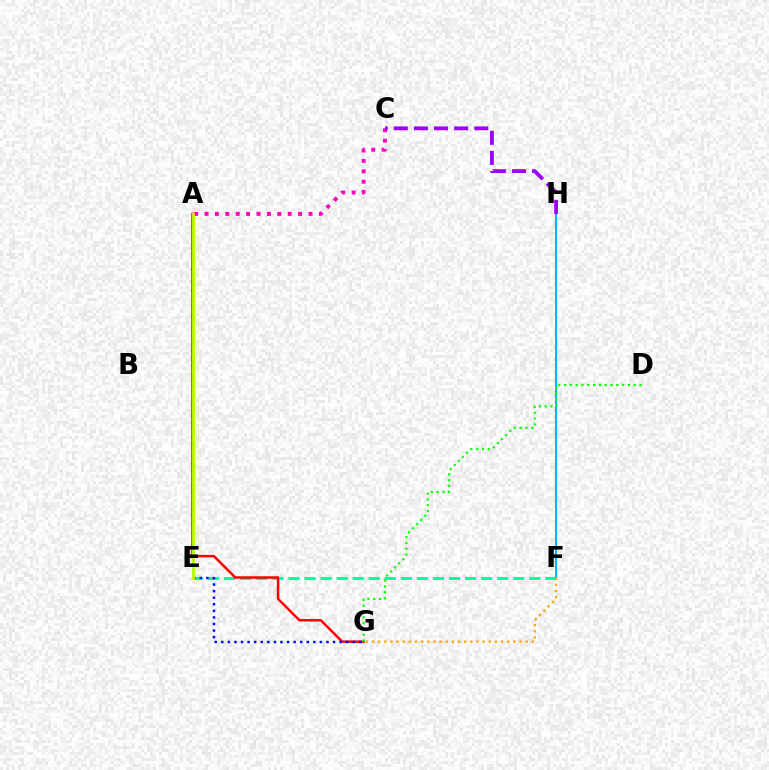{('E', 'F'): [{'color': '#00ff9d', 'line_style': 'dashed', 'thickness': 2.18}], ('A', 'C'): [{'color': '#ff00bd', 'line_style': 'dotted', 'thickness': 2.83}], ('F', 'H'): [{'color': '#00b5ff', 'line_style': 'solid', 'thickness': 1.51}], ('C', 'H'): [{'color': '#9b00ff', 'line_style': 'dashed', 'thickness': 2.73}], ('A', 'G'): [{'color': '#ff0000', 'line_style': 'solid', 'thickness': 1.77}], ('E', 'G'): [{'color': '#0010ff', 'line_style': 'dotted', 'thickness': 1.79}], ('A', 'E'): [{'color': '#b3ff00', 'line_style': 'solid', 'thickness': 2.06}], ('F', 'G'): [{'color': '#ffa500', 'line_style': 'dotted', 'thickness': 1.67}], ('D', 'G'): [{'color': '#08ff00', 'line_style': 'dotted', 'thickness': 1.58}]}